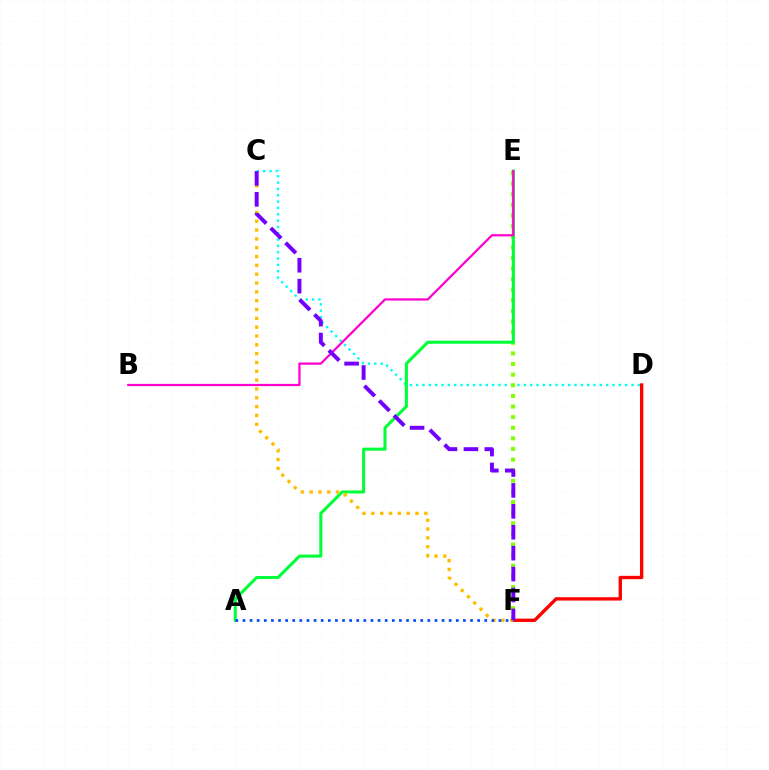{('C', 'D'): [{'color': '#00fff6', 'line_style': 'dotted', 'thickness': 1.72}], ('E', 'F'): [{'color': '#84ff00', 'line_style': 'dotted', 'thickness': 2.88}], ('D', 'F'): [{'color': '#ff0000', 'line_style': 'solid', 'thickness': 2.42}], ('A', 'E'): [{'color': '#00ff39', 'line_style': 'solid', 'thickness': 2.21}], ('B', 'E'): [{'color': '#ff00cf', 'line_style': 'solid', 'thickness': 1.61}], ('C', 'F'): [{'color': '#ffbd00', 'line_style': 'dotted', 'thickness': 2.4}, {'color': '#7200ff', 'line_style': 'dashed', 'thickness': 2.84}], ('A', 'F'): [{'color': '#004bff', 'line_style': 'dotted', 'thickness': 1.93}]}